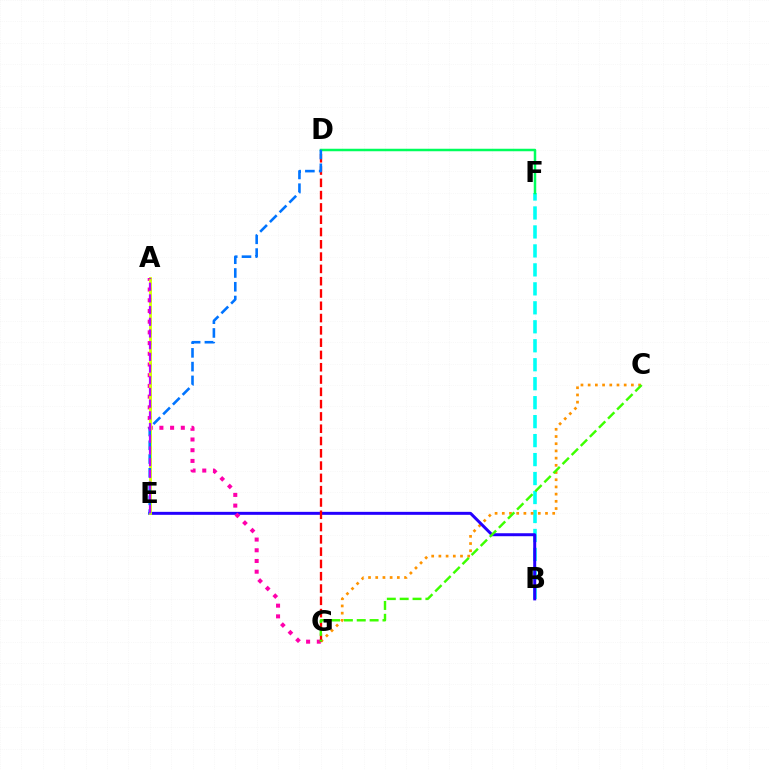{('B', 'F'): [{'color': '#00fff6', 'line_style': 'dashed', 'thickness': 2.58}], ('D', 'F'): [{'color': '#00ff5c', 'line_style': 'solid', 'thickness': 1.8}], ('C', 'G'): [{'color': '#ff9400', 'line_style': 'dotted', 'thickness': 1.96}, {'color': '#3dff00', 'line_style': 'dashed', 'thickness': 1.75}], ('B', 'E'): [{'color': '#2500ff', 'line_style': 'solid', 'thickness': 2.15}], ('A', 'G'): [{'color': '#ff00ac', 'line_style': 'dotted', 'thickness': 2.91}], ('D', 'G'): [{'color': '#ff0000', 'line_style': 'dashed', 'thickness': 1.67}], ('A', 'E'): [{'color': '#d1ff00', 'line_style': 'solid', 'thickness': 2.01}, {'color': '#b900ff', 'line_style': 'dashed', 'thickness': 1.59}], ('D', 'E'): [{'color': '#0074ff', 'line_style': 'dashed', 'thickness': 1.87}]}